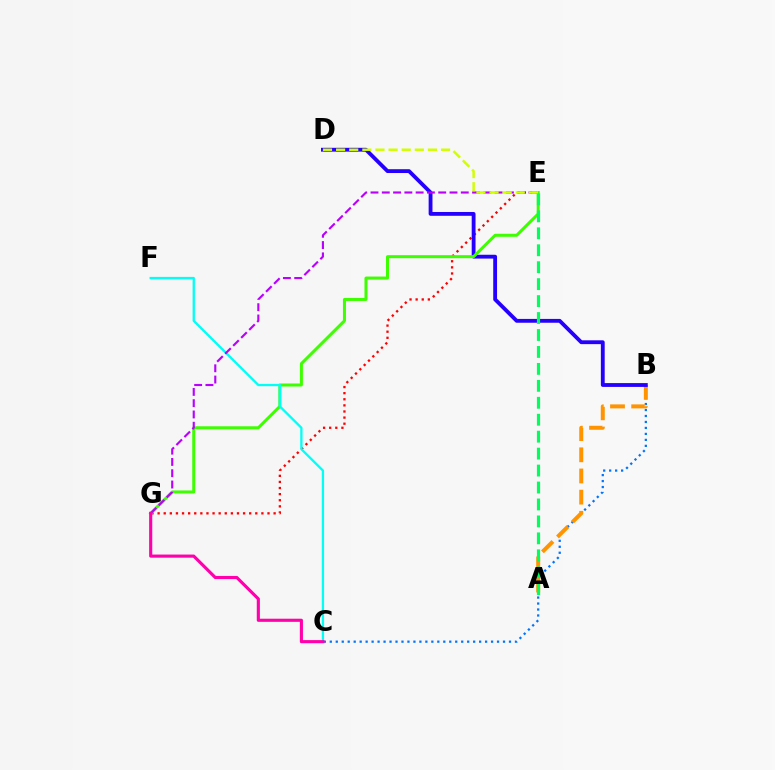{('B', 'C'): [{'color': '#0074ff', 'line_style': 'dotted', 'thickness': 1.62}], ('E', 'G'): [{'color': '#ff0000', 'line_style': 'dotted', 'thickness': 1.66}, {'color': '#3dff00', 'line_style': 'solid', 'thickness': 2.16}, {'color': '#b900ff', 'line_style': 'dashed', 'thickness': 1.53}], ('A', 'B'): [{'color': '#ff9400', 'line_style': 'dashed', 'thickness': 2.88}], ('B', 'D'): [{'color': '#2500ff', 'line_style': 'solid', 'thickness': 2.76}], ('C', 'F'): [{'color': '#00fff6', 'line_style': 'solid', 'thickness': 1.67}], ('D', 'E'): [{'color': '#d1ff00', 'line_style': 'dashed', 'thickness': 1.78}], ('A', 'E'): [{'color': '#00ff5c', 'line_style': 'dashed', 'thickness': 2.3}], ('C', 'G'): [{'color': '#ff00ac', 'line_style': 'solid', 'thickness': 2.25}]}